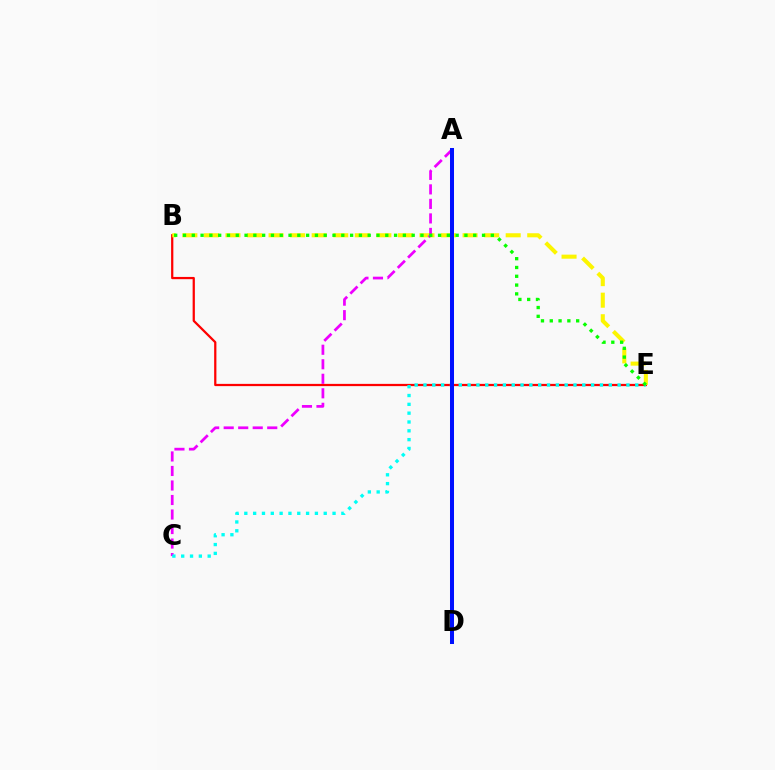{('B', 'E'): [{'color': '#ff0000', 'line_style': 'solid', 'thickness': 1.62}, {'color': '#fcf500', 'line_style': 'dashed', 'thickness': 2.93}, {'color': '#08ff00', 'line_style': 'dotted', 'thickness': 2.39}], ('A', 'C'): [{'color': '#ee00ff', 'line_style': 'dashed', 'thickness': 1.97}], ('C', 'E'): [{'color': '#00fff6', 'line_style': 'dotted', 'thickness': 2.4}], ('A', 'D'): [{'color': '#0010ff', 'line_style': 'solid', 'thickness': 2.89}]}